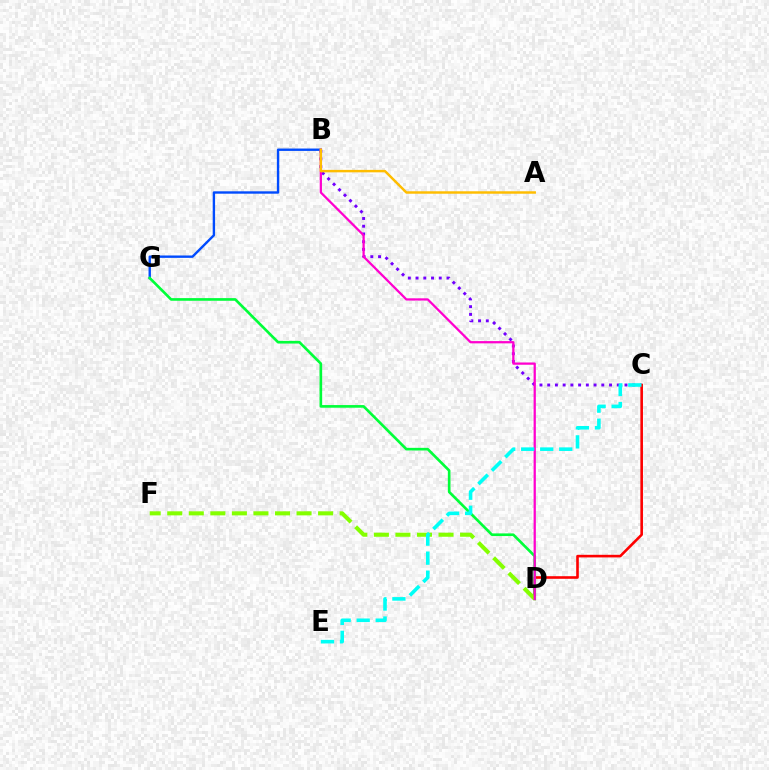{('B', 'C'): [{'color': '#7200ff', 'line_style': 'dotted', 'thickness': 2.1}], ('B', 'G'): [{'color': '#004bff', 'line_style': 'solid', 'thickness': 1.71}], ('C', 'D'): [{'color': '#ff0000', 'line_style': 'solid', 'thickness': 1.88}], ('D', 'G'): [{'color': '#00ff39', 'line_style': 'solid', 'thickness': 1.91}], ('D', 'F'): [{'color': '#84ff00', 'line_style': 'dashed', 'thickness': 2.93}], ('B', 'D'): [{'color': '#ff00cf', 'line_style': 'solid', 'thickness': 1.63}], ('A', 'B'): [{'color': '#ffbd00', 'line_style': 'solid', 'thickness': 1.77}], ('C', 'E'): [{'color': '#00fff6', 'line_style': 'dashed', 'thickness': 2.59}]}